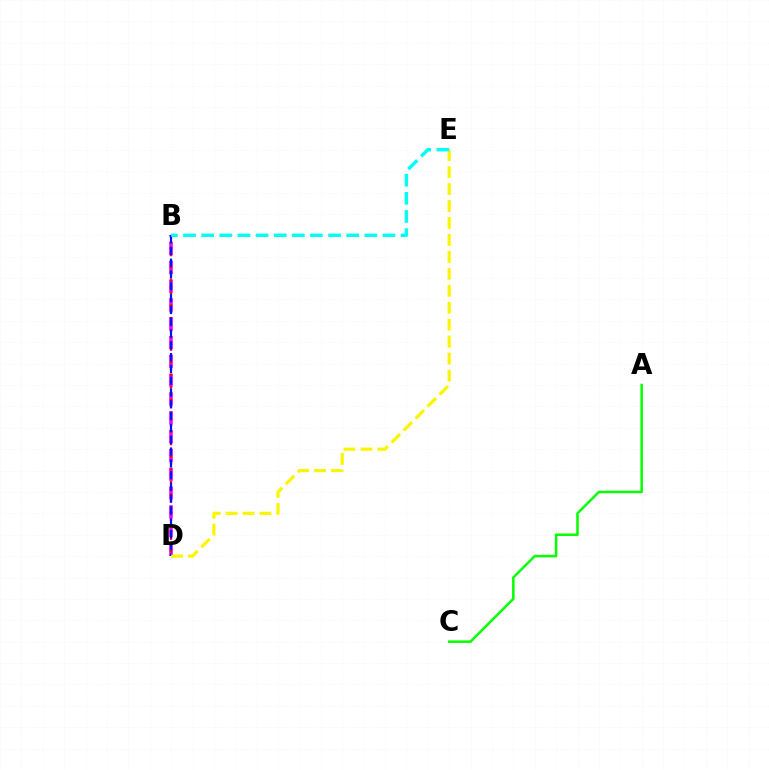{('B', 'D'): [{'color': '#ee00ff', 'line_style': 'dashed', 'thickness': 2.55}, {'color': '#ff0000', 'line_style': 'dotted', 'thickness': 1.71}, {'color': '#0010ff', 'line_style': 'dashed', 'thickness': 1.6}], ('A', 'C'): [{'color': '#08ff00', 'line_style': 'solid', 'thickness': 1.82}], ('D', 'E'): [{'color': '#fcf500', 'line_style': 'dashed', 'thickness': 2.3}], ('B', 'E'): [{'color': '#00fff6', 'line_style': 'dashed', 'thickness': 2.46}]}